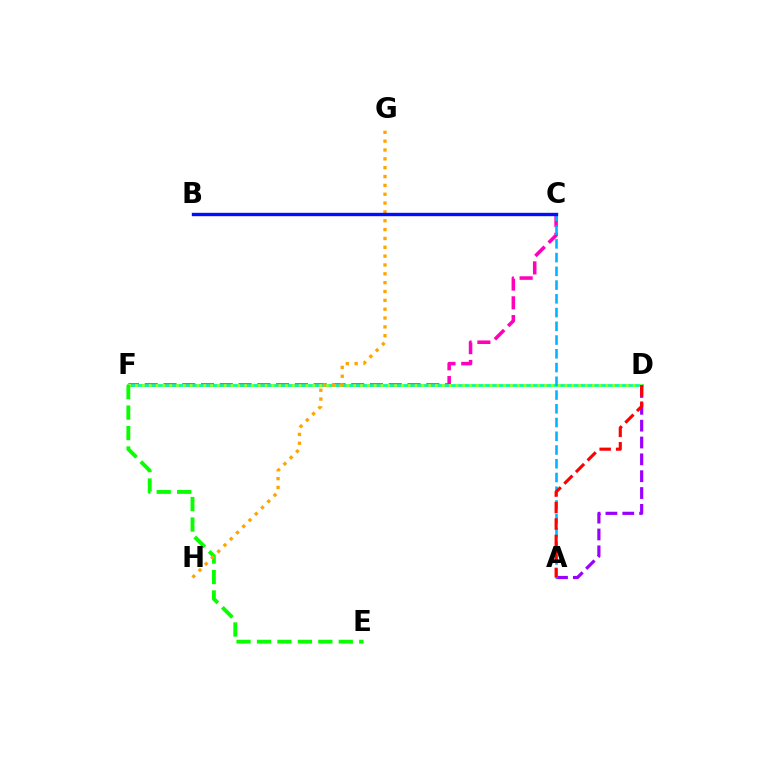{('C', 'F'): [{'color': '#ff00bd', 'line_style': 'dashed', 'thickness': 2.55}], ('D', 'F'): [{'color': '#00ff9d', 'line_style': 'solid', 'thickness': 2.02}, {'color': '#b3ff00', 'line_style': 'dotted', 'thickness': 1.85}], ('A', 'D'): [{'color': '#9b00ff', 'line_style': 'dashed', 'thickness': 2.29}, {'color': '#ff0000', 'line_style': 'dashed', 'thickness': 2.24}], ('A', 'C'): [{'color': '#00b5ff', 'line_style': 'dashed', 'thickness': 1.87}], ('E', 'F'): [{'color': '#08ff00', 'line_style': 'dashed', 'thickness': 2.78}], ('G', 'H'): [{'color': '#ffa500', 'line_style': 'dotted', 'thickness': 2.4}], ('B', 'C'): [{'color': '#0010ff', 'line_style': 'solid', 'thickness': 2.43}]}